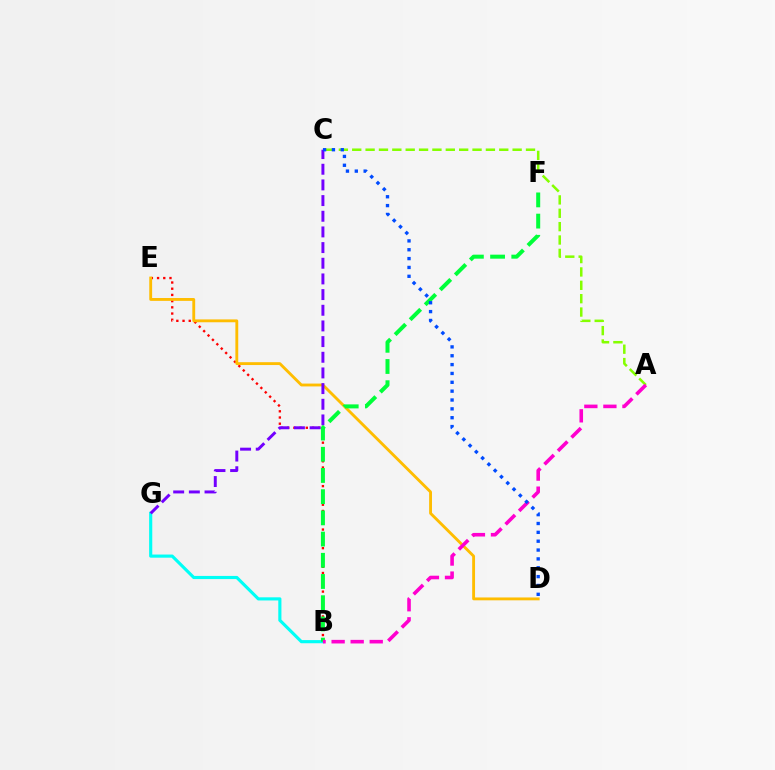{('B', 'E'): [{'color': '#ff0000', 'line_style': 'dotted', 'thickness': 1.69}], ('A', 'C'): [{'color': '#84ff00', 'line_style': 'dashed', 'thickness': 1.82}], ('B', 'G'): [{'color': '#00fff6', 'line_style': 'solid', 'thickness': 2.26}], ('D', 'E'): [{'color': '#ffbd00', 'line_style': 'solid', 'thickness': 2.05}], ('C', 'G'): [{'color': '#7200ff', 'line_style': 'dashed', 'thickness': 2.13}], ('B', 'F'): [{'color': '#00ff39', 'line_style': 'dashed', 'thickness': 2.88}], ('A', 'B'): [{'color': '#ff00cf', 'line_style': 'dashed', 'thickness': 2.59}], ('C', 'D'): [{'color': '#004bff', 'line_style': 'dotted', 'thickness': 2.4}]}